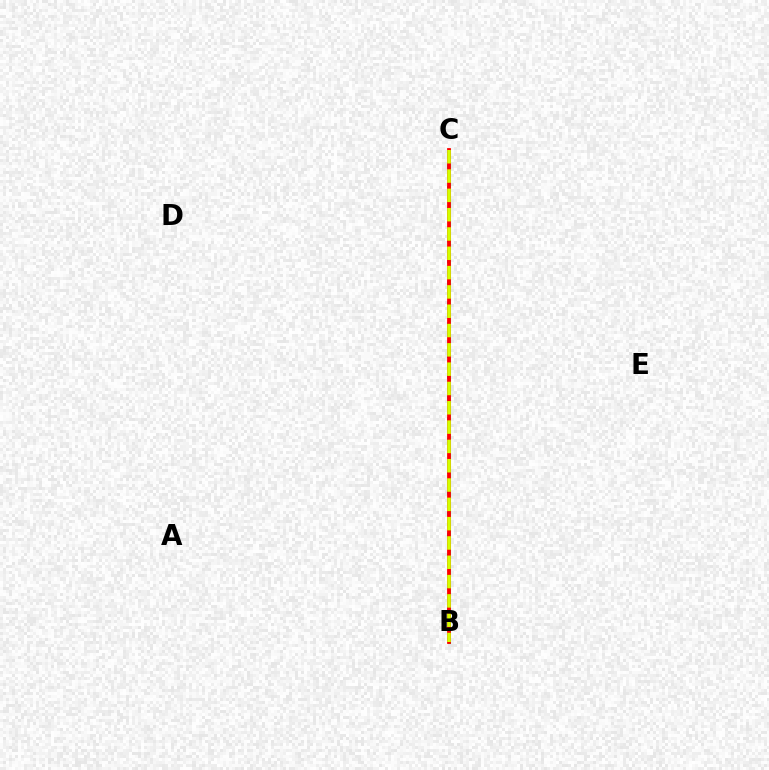{('B', 'C'): [{'color': '#0074ff', 'line_style': 'dotted', 'thickness': 2.86}, {'color': '#00ff5c', 'line_style': 'solid', 'thickness': 2.18}, {'color': '#b900ff', 'line_style': 'dotted', 'thickness': 1.73}, {'color': '#ff0000', 'line_style': 'solid', 'thickness': 2.73}, {'color': '#d1ff00', 'line_style': 'dashed', 'thickness': 2.62}]}